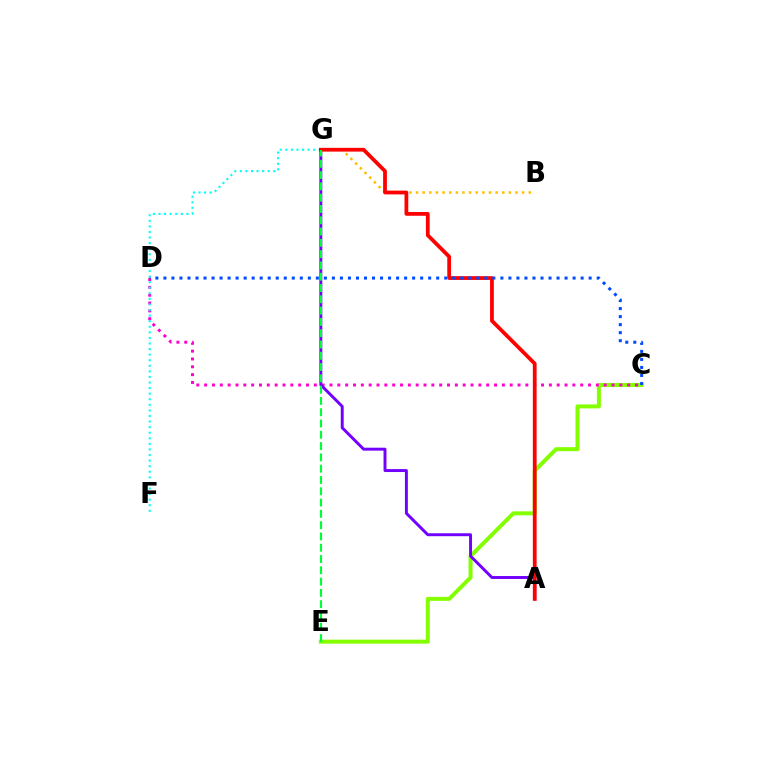{('B', 'G'): [{'color': '#ffbd00', 'line_style': 'dotted', 'thickness': 1.8}], ('C', 'E'): [{'color': '#84ff00', 'line_style': 'solid', 'thickness': 2.87}], ('C', 'D'): [{'color': '#ff00cf', 'line_style': 'dotted', 'thickness': 2.13}, {'color': '#004bff', 'line_style': 'dotted', 'thickness': 2.18}], ('A', 'G'): [{'color': '#7200ff', 'line_style': 'solid', 'thickness': 2.11}, {'color': '#ff0000', 'line_style': 'solid', 'thickness': 2.71}], ('F', 'G'): [{'color': '#00fff6', 'line_style': 'dotted', 'thickness': 1.52}], ('E', 'G'): [{'color': '#00ff39', 'line_style': 'dashed', 'thickness': 1.53}]}